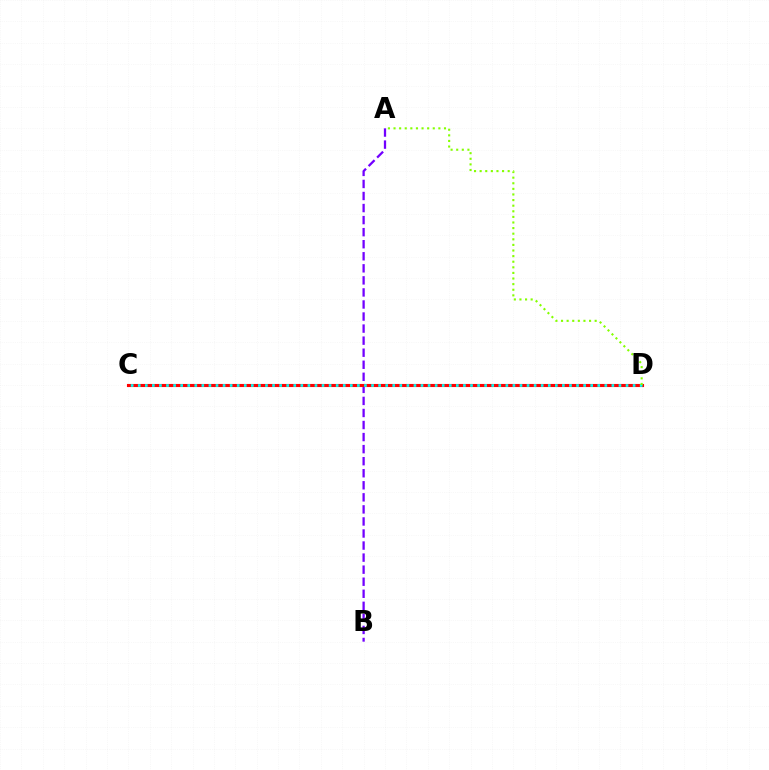{('A', 'B'): [{'color': '#7200ff', 'line_style': 'dashed', 'thickness': 1.64}], ('C', 'D'): [{'color': '#ff0000', 'line_style': 'solid', 'thickness': 2.23}, {'color': '#00fff6', 'line_style': 'dotted', 'thickness': 1.92}], ('A', 'D'): [{'color': '#84ff00', 'line_style': 'dotted', 'thickness': 1.52}]}